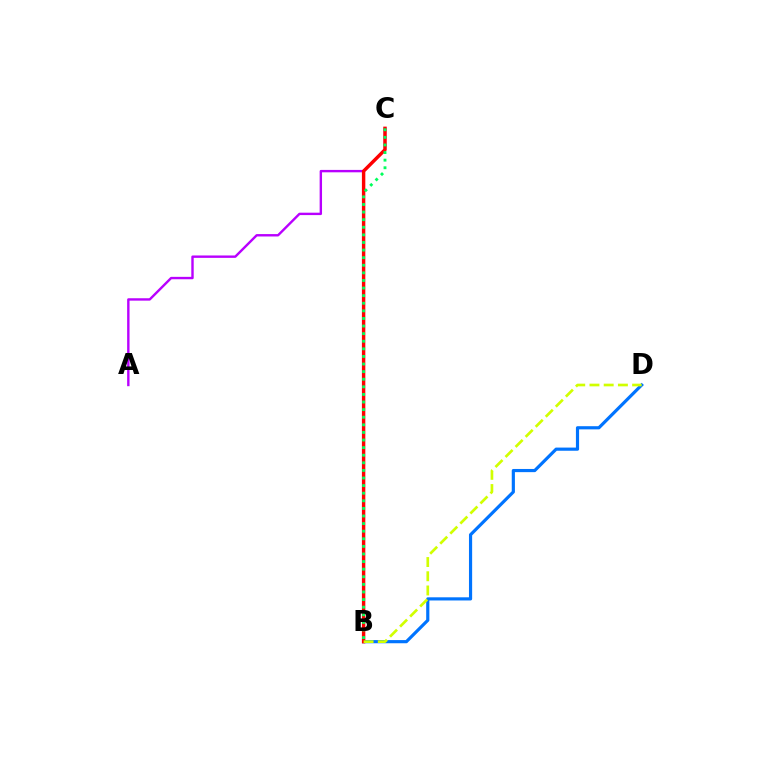{('B', 'D'): [{'color': '#0074ff', 'line_style': 'solid', 'thickness': 2.28}, {'color': '#d1ff00', 'line_style': 'dashed', 'thickness': 1.93}], ('A', 'C'): [{'color': '#b900ff', 'line_style': 'solid', 'thickness': 1.73}], ('B', 'C'): [{'color': '#ff0000', 'line_style': 'solid', 'thickness': 2.46}, {'color': '#00ff5c', 'line_style': 'dotted', 'thickness': 2.06}]}